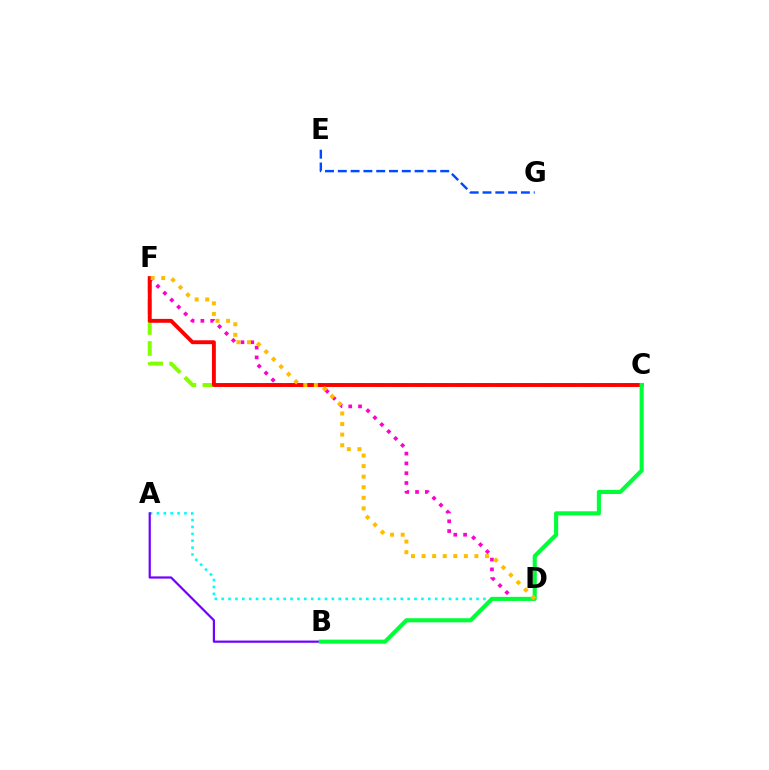{('E', 'G'): [{'color': '#004bff', 'line_style': 'dashed', 'thickness': 1.74}], ('A', 'D'): [{'color': '#00fff6', 'line_style': 'dotted', 'thickness': 1.87}], ('C', 'F'): [{'color': '#84ff00', 'line_style': 'dashed', 'thickness': 2.86}, {'color': '#ff0000', 'line_style': 'solid', 'thickness': 2.8}], ('D', 'F'): [{'color': '#ff00cf', 'line_style': 'dotted', 'thickness': 2.66}, {'color': '#ffbd00', 'line_style': 'dotted', 'thickness': 2.87}], ('A', 'B'): [{'color': '#7200ff', 'line_style': 'solid', 'thickness': 1.59}], ('B', 'C'): [{'color': '#00ff39', 'line_style': 'solid', 'thickness': 2.96}]}